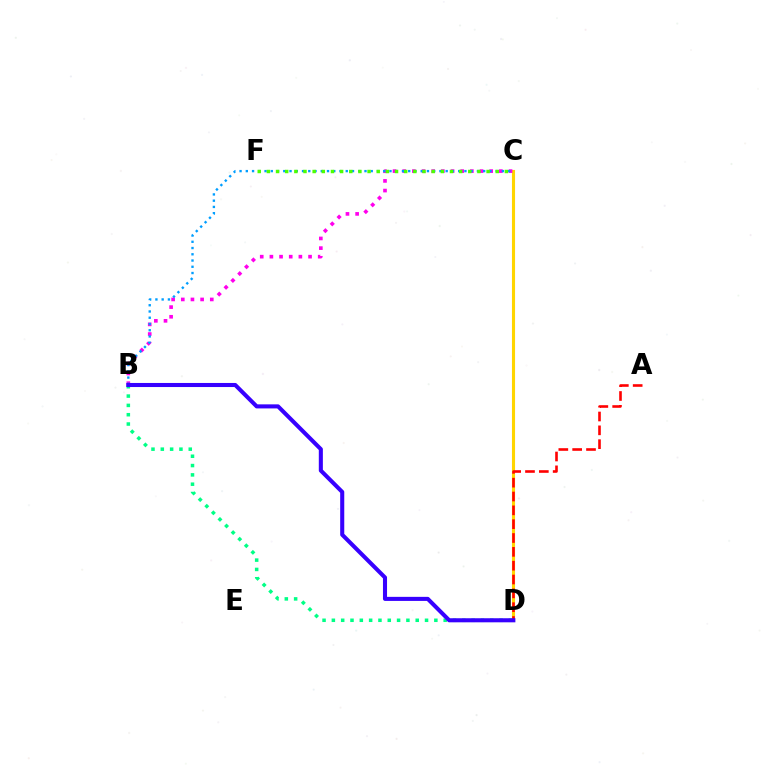{('C', 'D'): [{'color': '#ffd500', 'line_style': 'solid', 'thickness': 2.23}], ('B', 'C'): [{'color': '#ff00ed', 'line_style': 'dotted', 'thickness': 2.63}, {'color': '#009eff', 'line_style': 'dotted', 'thickness': 1.7}], ('B', 'D'): [{'color': '#00ff86', 'line_style': 'dotted', 'thickness': 2.53}, {'color': '#3700ff', 'line_style': 'solid', 'thickness': 2.93}], ('C', 'F'): [{'color': '#4fff00', 'line_style': 'dotted', 'thickness': 2.49}], ('A', 'D'): [{'color': '#ff0000', 'line_style': 'dashed', 'thickness': 1.88}]}